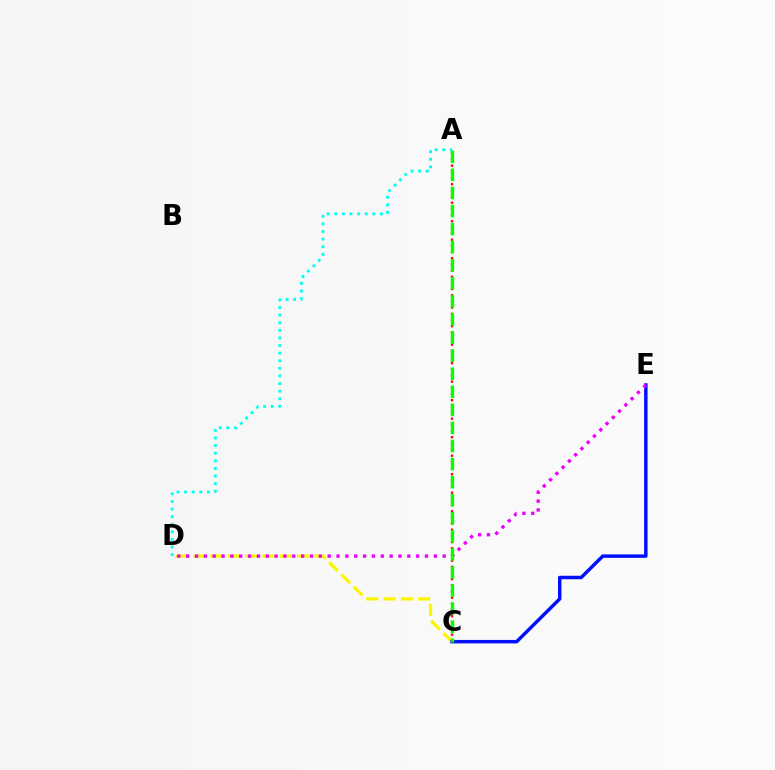{('C', 'D'): [{'color': '#fcf500', 'line_style': 'dashed', 'thickness': 2.36}], ('A', 'C'): [{'color': '#ff0000', 'line_style': 'dotted', 'thickness': 1.68}, {'color': '#08ff00', 'line_style': 'dashed', 'thickness': 2.46}], ('C', 'E'): [{'color': '#0010ff', 'line_style': 'solid', 'thickness': 2.49}], ('D', 'E'): [{'color': '#ee00ff', 'line_style': 'dotted', 'thickness': 2.4}], ('A', 'D'): [{'color': '#00fff6', 'line_style': 'dotted', 'thickness': 2.07}]}